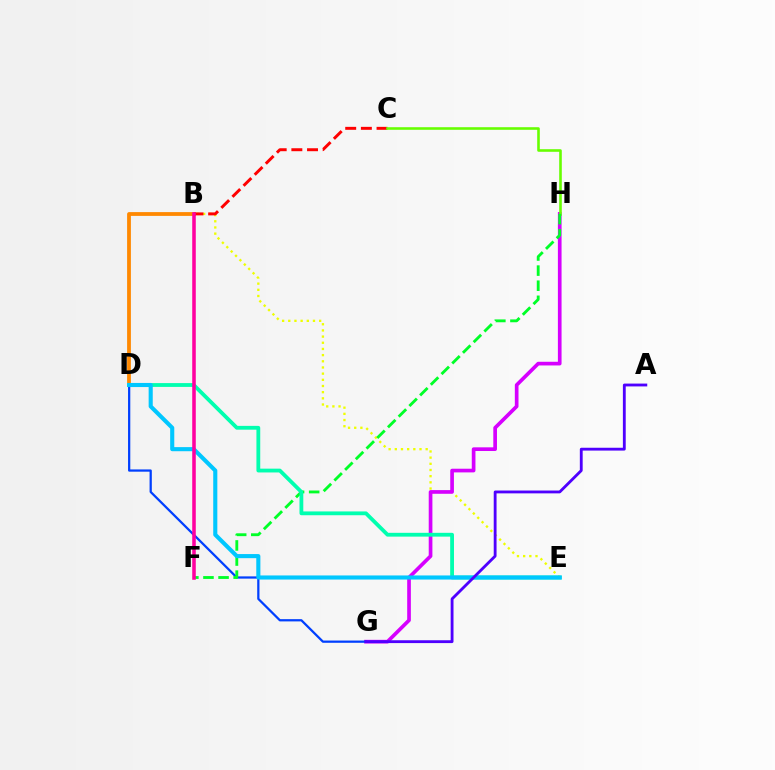{('B', 'D'): [{'color': '#ff8800', 'line_style': 'solid', 'thickness': 2.73}], ('B', 'E'): [{'color': '#eeff00', 'line_style': 'dotted', 'thickness': 1.68}], ('B', 'C'): [{'color': '#ff0000', 'line_style': 'dashed', 'thickness': 2.13}], ('G', 'H'): [{'color': '#d600ff', 'line_style': 'solid', 'thickness': 2.65}], ('D', 'G'): [{'color': '#003fff', 'line_style': 'solid', 'thickness': 1.62}], ('C', 'H'): [{'color': '#66ff00', 'line_style': 'solid', 'thickness': 1.87}], ('F', 'H'): [{'color': '#00ff27', 'line_style': 'dashed', 'thickness': 2.05}], ('D', 'E'): [{'color': '#00ffaf', 'line_style': 'solid', 'thickness': 2.74}, {'color': '#00c7ff', 'line_style': 'solid', 'thickness': 2.95}], ('B', 'F'): [{'color': '#ff00a0', 'line_style': 'solid', 'thickness': 2.55}], ('A', 'G'): [{'color': '#4f00ff', 'line_style': 'solid', 'thickness': 2.04}]}